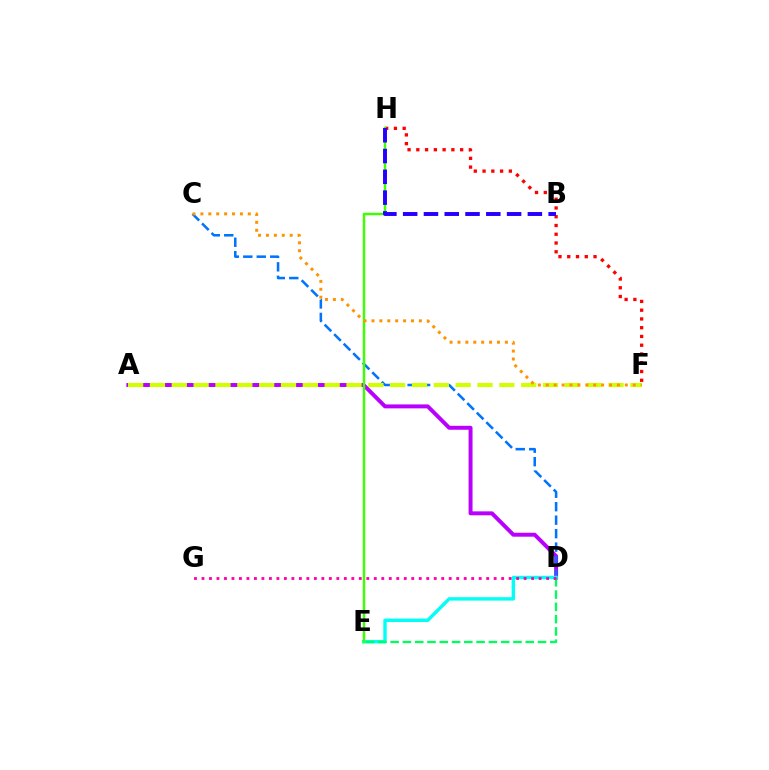{('F', 'H'): [{'color': '#ff0000', 'line_style': 'dotted', 'thickness': 2.38}], ('A', 'D'): [{'color': '#b900ff', 'line_style': 'solid', 'thickness': 2.84}], ('C', 'D'): [{'color': '#0074ff', 'line_style': 'dashed', 'thickness': 1.83}], ('D', 'E'): [{'color': '#00fff6', 'line_style': 'solid', 'thickness': 2.45}, {'color': '#00ff5c', 'line_style': 'dashed', 'thickness': 1.67}], ('E', 'H'): [{'color': '#3dff00', 'line_style': 'solid', 'thickness': 1.76}], ('A', 'F'): [{'color': '#d1ff00', 'line_style': 'dashed', 'thickness': 2.97}], ('B', 'H'): [{'color': '#2500ff', 'line_style': 'dashed', 'thickness': 2.82}], ('C', 'F'): [{'color': '#ff9400', 'line_style': 'dotted', 'thickness': 2.15}], ('D', 'G'): [{'color': '#ff00ac', 'line_style': 'dotted', 'thickness': 2.04}]}